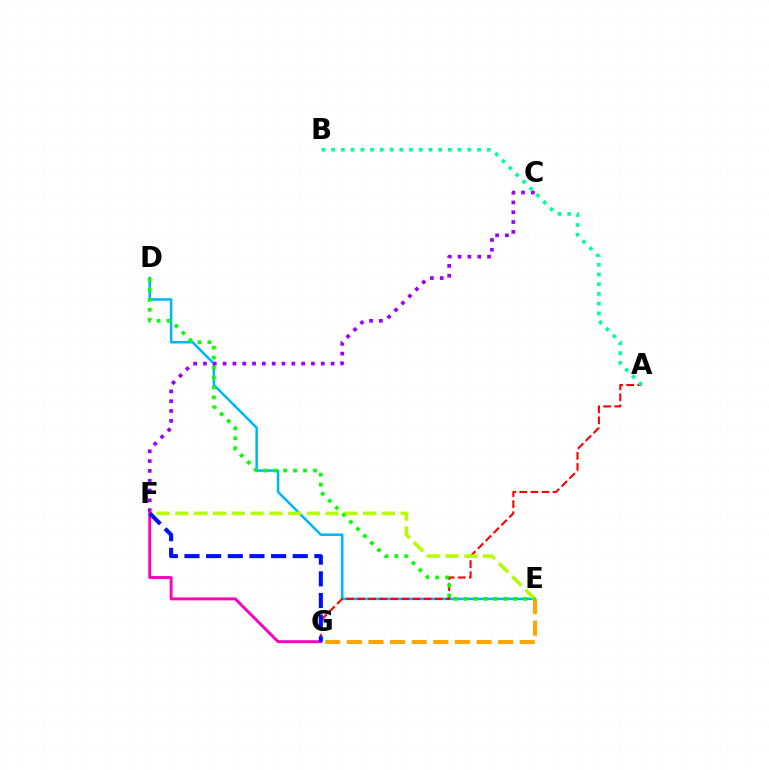{('D', 'E'): [{'color': '#00b5ff', 'line_style': 'solid', 'thickness': 1.82}, {'color': '#08ff00', 'line_style': 'dotted', 'thickness': 2.7}], ('A', 'G'): [{'color': '#ff0000', 'line_style': 'dashed', 'thickness': 1.51}], ('C', 'F'): [{'color': '#9b00ff', 'line_style': 'dotted', 'thickness': 2.67}], ('E', 'G'): [{'color': '#ffa500', 'line_style': 'dashed', 'thickness': 2.94}], ('E', 'F'): [{'color': '#b3ff00', 'line_style': 'dashed', 'thickness': 2.55}], ('A', 'B'): [{'color': '#00ff9d', 'line_style': 'dotted', 'thickness': 2.64}], ('F', 'G'): [{'color': '#ff00bd', 'line_style': 'solid', 'thickness': 2.11}, {'color': '#0010ff', 'line_style': 'dashed', 'thickness': 2.94}]}